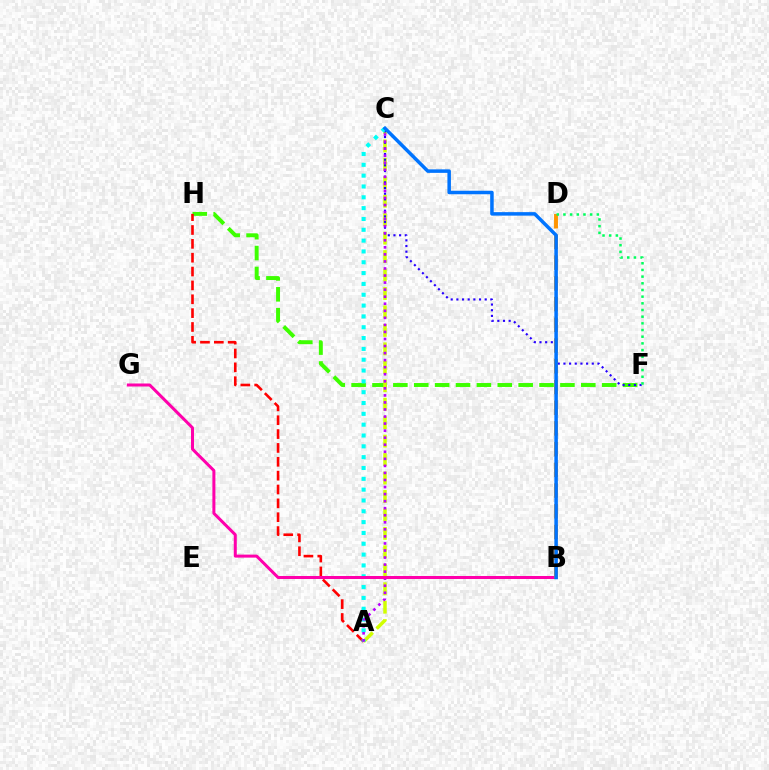{('F', 'H'): [{'color': '#3dff00', 'line_style': 'dashed', 'thickness': 2.84}], ('A', 'C'): [{'color': '#d1ff00', 'line_style': 'dashed', 'thickness': 2.51}, {'color': '#00fff6', 'line_style': 'dotted', 'thickness': 2.94}, {'color': '#b900ff', 'line_style': 'dotted', 'thickness': 1.92}], ('A', 'H'): [{'color': '#ff0000', 'line_style': 'dashed', 'thickness': 1.88}], ('C', 'F'): [{'color': '#2500ff', 'line_style': 'dotted', 'thickness': 1.54}], ('B', 'G'): [{'color': '#ff00ac', 'line_style': 'solid', 'thickness': 2.17}], ('B', 'D'): [{'color': '#ff9400', 'line_style': 'dashed', 'thickness': 2.81}], ('D', 'F'): [{'color': '#00ff5c', 'line_style': 'dotted', 'thickness': 1.81}], ('B', 'C'): [{'color': '#0074ff', 'line_style': 'solid', 'thickness': 2.52}]}